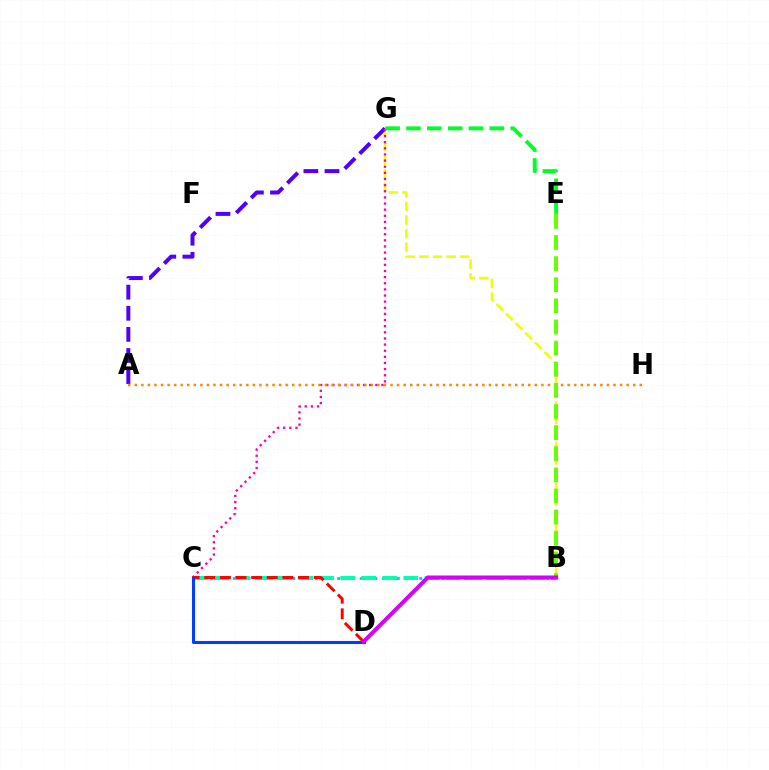{('B', 'G'): [{'color': '#eeff00', 'line_style': 'dashed', 'thickness': 1.84}], ('A', 'G'): [{'color': '#4f00ff', 'line_style': 'dashed', 'thickness': 2.87}], ('B', 'C'): [{'color': '#00c7ff', 'line_style': 'dotted', 'thickness': 2.03}, {'color': '#00ffaf', 'line_style': 'dashed', 'thickness': 2.86}], ('C', 'G'): [{'color': '#ff00a0', 'line_style': 'dotted', 'thickness': 1.67}], ('A', 'H'): [{'color': '#ff8800', 'line_style': 'dotted', 'thickness': 1.78}], ('B', 'E'): [{'color': '#66ff00', 'line_style': 'dashed', 'thickness': 2.87}], ('E', 'G'): [{'color': '#00ff27', 'line_style': 'dashed', 'thickness': 2.83}], ('C', 'D'): [{'color': '#ff0000', 'line_style': 'dashed', 'thickness': 2.12}, {'color': '#003fff', 'line_style': 'solid', 'thickness': 2.2}], ('B', 'D'): [{'color': '#d600ff', 'line_style': 'solid', 'thickness': 2.89}]}